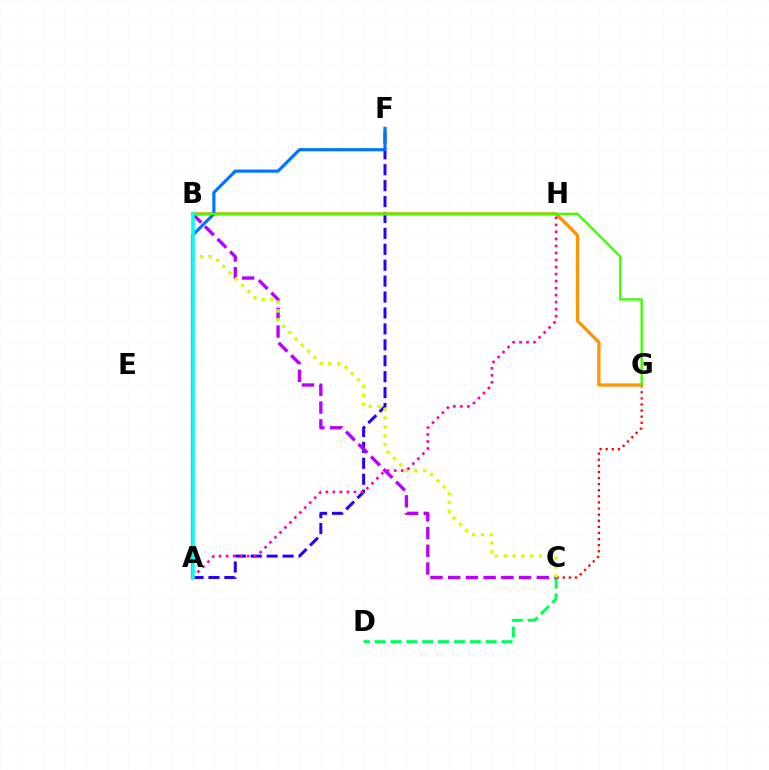{('C', 'D'): [{'color': '#00ff5c', 'line_style': 'dashed', 'thickness': 2.16}], ('C', 'G'): [{'color': '#ff0000', 'line_style': 'dotted', 'thickness': 1.66}], ('A', 'F'): [{'color': '#2500ff', 'line_style': 'dashed', 'thickness': 2.16}, {'color': '#0074ff', 'line_style': 'solid', 'thickness': 2.28}], ('B', 'C'): [{'color': '#b900ff', 'line_style': 'dashed', 'thickness': 2.41}, {'color': '#d1ff00', 'line_style': 'dotted', 'thickness': 2.4}], ('B', 'G'): [{'color': '#ff9400', 'line_style': 'solid', 'thickness': 2.33}, {'color': '#3dff00', 'line_style': 'solid', 'thickness': 1.71}], ('A', 'H'): [{'color': '#ff00ac', 'line_style': 'dotted', 'thickness': 1.91}], ('A', 'B'): [{'color': '#00fff6', 'line_style': 'solid', 'thickness': 2.53}]}